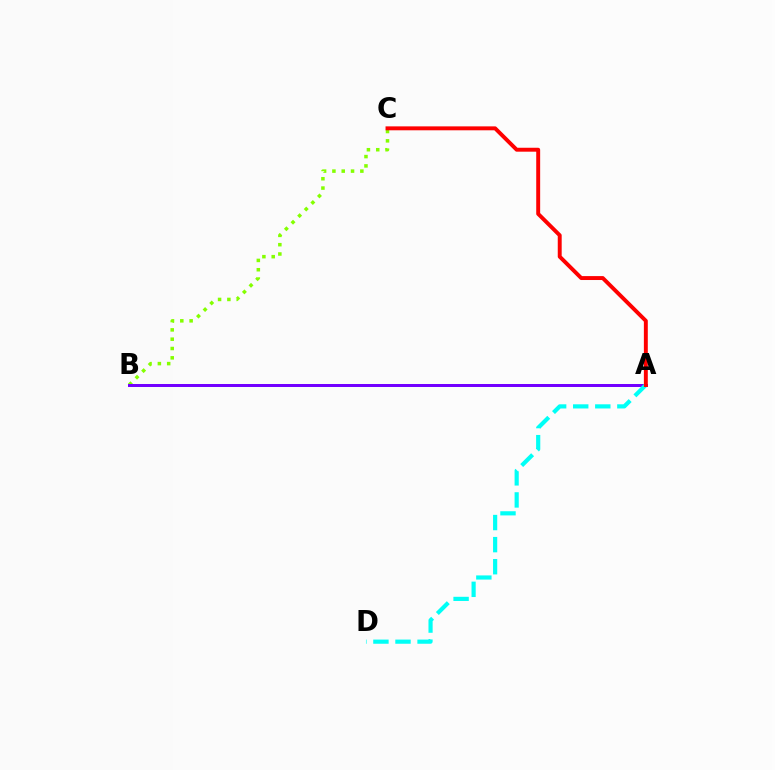{('B', 'C'): [{'color': '#84ff00', 'line_style': 'dotted', 'thickness': 2.53}], ('A', 'B'): [{'color': '#7200ff', 'line_style': 'solid', 'thickness': 2.16}], ('A', 'D'): [{'color': '#00fff6', 'line_style': 'dashed', 'thickness': 3.0}], ('A', 'C'): [{'color': '#ff0000', 'line_style': 'solid', 'thickness': 2.83}]}